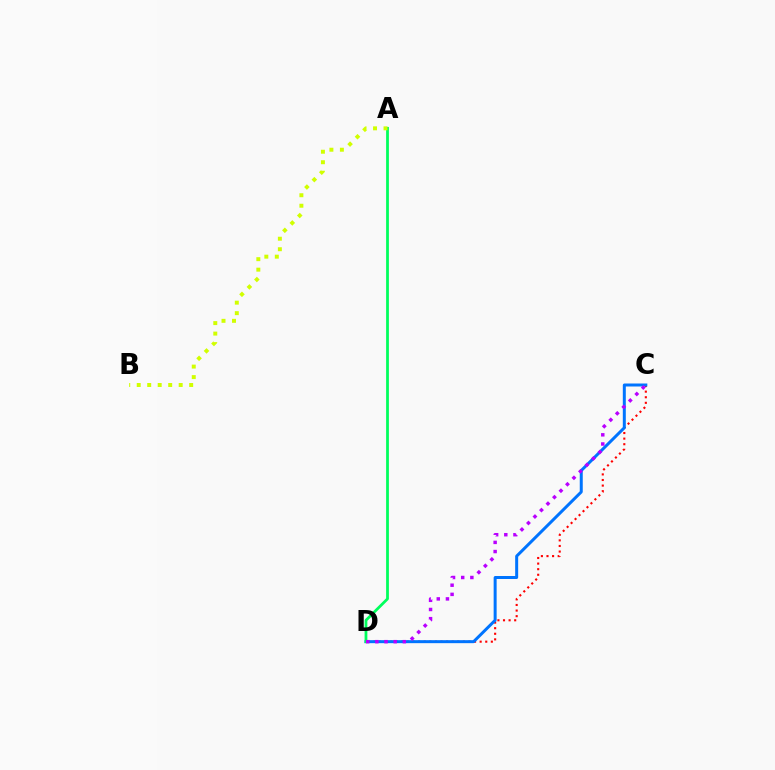{('C', 'D'): [{'color': '#ff0000', 'line_style': 'dotted', 'thickness': 1.52}, {'color': '#0074ff', 'line_style': 'solid', 'thickness': 2.15}, {'color': '#b900ff', 'line_style': 'dotted', 'thickness': 2.49}], ('A', 'D'): [{'color': '#00ff5c', 'line_style': 'solid', 'thickness': 2.0}], ('A', 'B'): [{'color': '#d1ff00', 'line_style': 'dotted', 'thickness': 2.85}]}